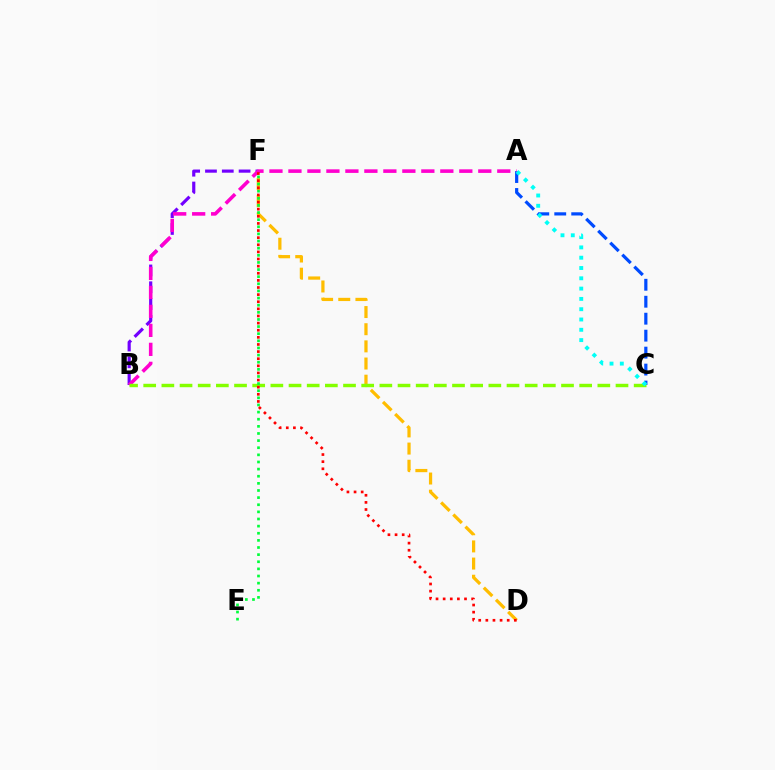{('D', 'F'): [{'color': '#ffbd00', 'line_style': 'dashed', 'thickness': 2.33}, {'color': '#ff0000', 'line_style': 'dotted', 'thickness': 1.93}], ('A', 'C'): [{'color': '#004bff', 'line_style': 'dashed', 'thickness': 2.3}, {'color': '#00fff6', 'line_style': 'dotted', 'thickness': 2.8}], ('B', 'F'): [{'color': '#7200ff', 'line_style': 'dashed', 'thickness': 2.28}], ('A', 'B'): [{'color': '#ff00cf', 'line_style': 'dashed', 'thickness': 2.58}], ('B', 'C'): [{'color': '#84ff00', 'line_style': 'dashed', 'thickness': 2.47}], ('E', 'F'): [{'color': '#00ff39', 'line_style': 'dotted', 'thickness': 1.94}]}